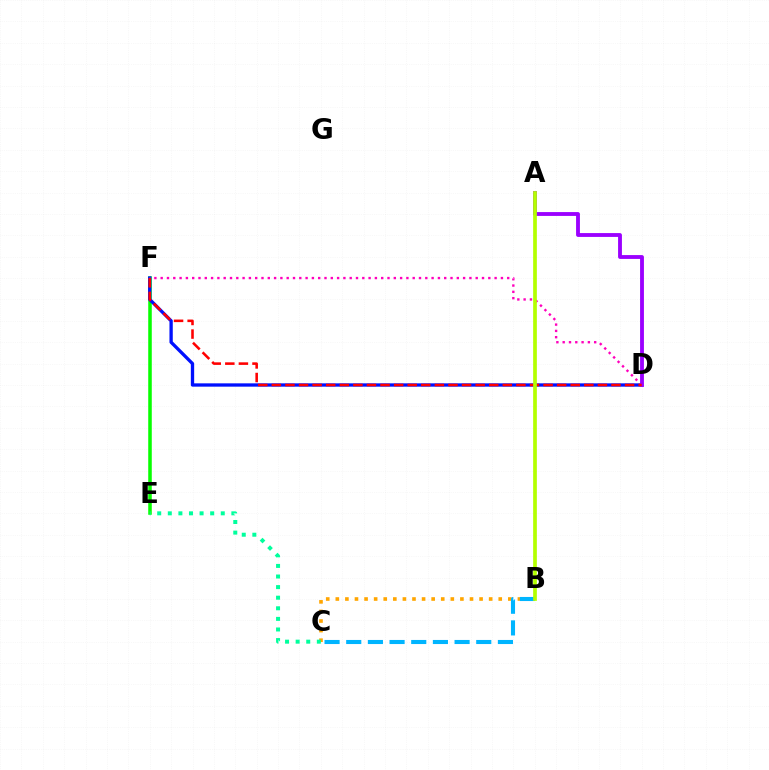{('E', 'F'): [{'color': '#08ff00', 'line_style': 'solid', 'thickness': 2.55}], ('D', 'F'): [{'color': '#0010ff', 'line_style': 'solid', 'thickness': 2.39}, {'color': '#ff00bd', 'line_style': 'dotted', 'thickness': 1.71}, {'color': '#ff0000', 'line_style': 'dashed', 'thickness': 1.85}], ('B', 'C'): [{'color': '#ffa500', 'line_style': 'dotted', 'thickness': 2.6}, {'color': '#00b5ff', 'line_style': 'dashed', 'thickness': 2.94}], ('A', 'D'): [{'color': '#9b00ff', 'line_style': 'solid', 'thickness': 2.77}], ('C', 'E'): [{'color': '#00ff9d', 'line_style': 'dotted', 'thickness': 2.88}], ('A', 'B'): [{'color': '#b3ff00', 'line_style': 'solid', 'thickness': 2.66}]}